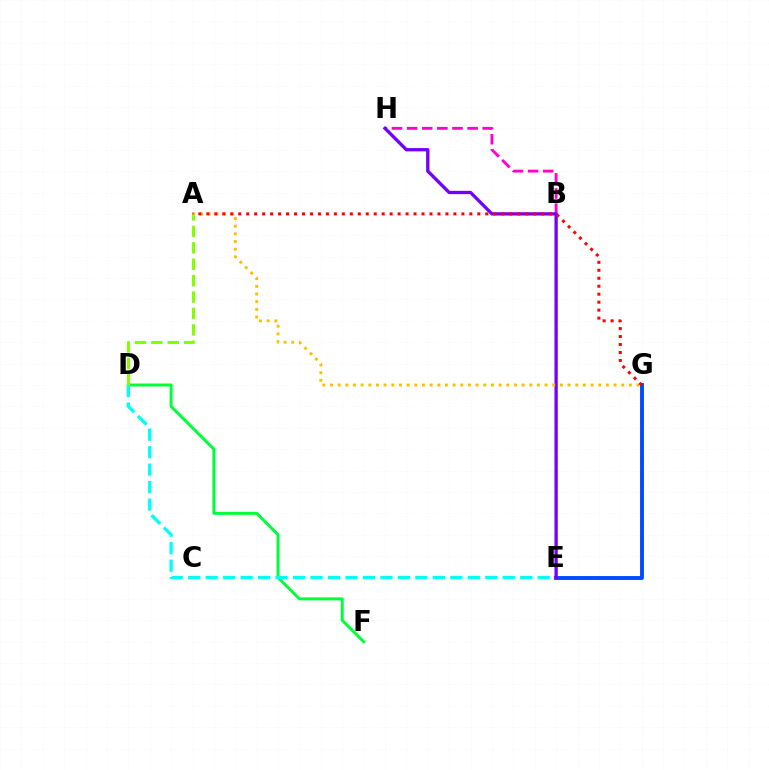{('D', 'F'): [{'color': '#00ff39', 'line_style': 'solid', 'thickness': 2.15}], ('B', 'H'): [{'color': '#ff00cf', 'line_style': 'dashed', 'thickness': 2.05}], ('D', 'E'): [{'color': '#00fff6', 'line_style': 'dashed', 'thickness': 2.37}], ('E', 'G'): [{'color': '#004bff', 'line_style': 'solid', 'thickness': 2.8}], ('E', 'H'): [{'color': '#7200ff', 'line_style': 'solid', 'thickness': 2.38}], ('A', 'G'): [{'color': '#ffbd00', 'line_style': 'dotted', 'thickness': 2.08}, {'color': '#ff0000', 'line_style': 'dotted', 'thickness': 2.17}], ('A', 'D'): [{'color': '#84ff00', 'line_style': 'dashed', 'thickness': 2.23}]}